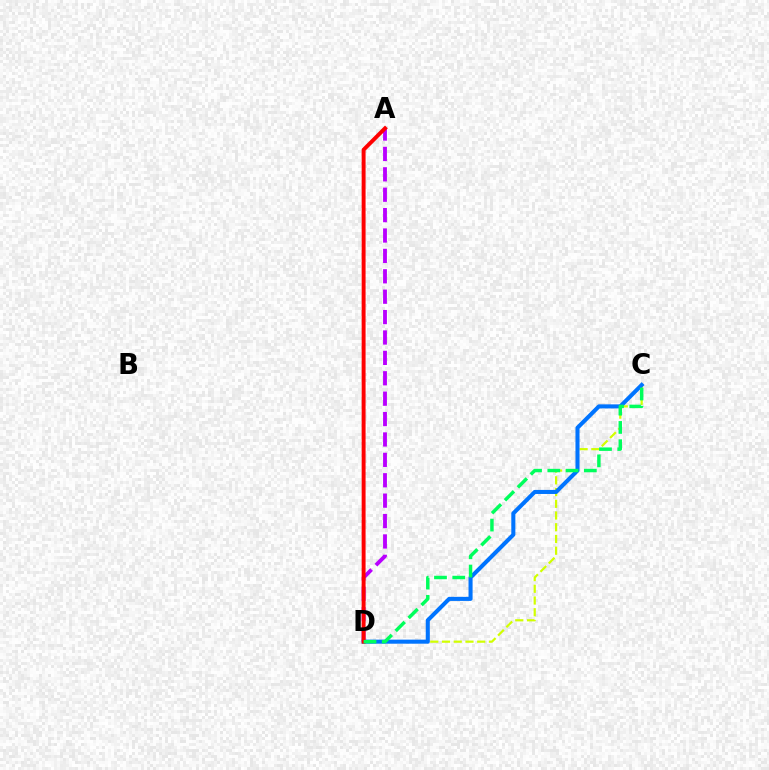{('C', 'D'): [{'color': '#d1ff00', 'line_style': 'dashed', 'thickness': 1.59}, {'color': '#0074ff', 'line_style': 'solid', 'thickness': 2.92}, {'color': '#00ff5c', 'line_style': 'dashed', 'thickness': 2.48}], ('A', 'D'): [{'color': '#b900ff', 'line_style': 'dashed', 'thickness': 2.77}, {'color': '#ff0000', 'line_style': 'solid', 'thickness': 2.82}]}